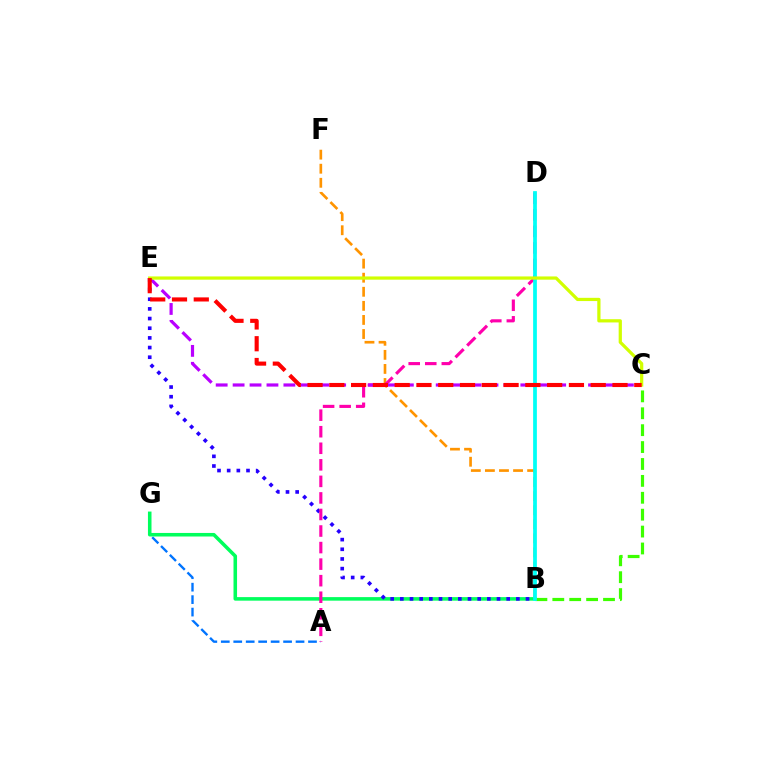{('B', 'F'): [{'color': '#ff9400', 'line_style': 'dashed', 'thickness': 1.91}], ('A', 'G'): [{'color': '#0074ff', 'line_style': 'dashed', 'thickness': 1.69}], ('B', 'G'): [{'color': '#00ff5c', 'line_style': 'solid', 'thickness': 2.56}], ('B', 'E'): [{'color': '#2500ff', 'line_style': 'dotted', 'thickness': 2.63}], ('B', 'C'): [{'color': '#3dff00', 'line_style': 'dashed', 'thickness': 2.3}], ('A', 'D'): [{'color': '#ff00ac', 'line_style': 'dashed', 'thickness': 2.25}], ('B', 'D'): [{'color': '#00fff6', 'line_style': 'solid', 'thickness': 2.7}], ('C', 'E'): [{'color': '#b900ff', 'line_style': 'dashed', 'thickness': 2.3}, {'color': '#d1ff00', 'line_style': 'solid', 'thickness': 2.33}, {'color': '#ff0000', 'line_style': 'dashed', 'thickness': 2.96}]}